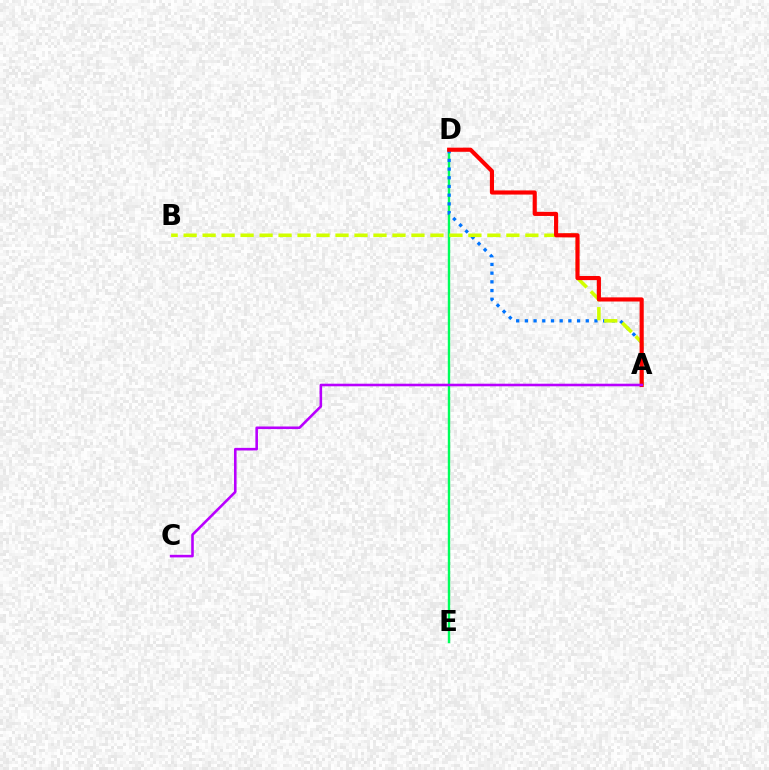{('D', 'E'): [{'color': '#00ff5c', 'line_style': 'solid', 'thickness': 1.73}], ('A', 'D'): [{'color': '#0074ff', 'line_style': 'dotted', 'thickness': 2.36}, {'color': '#ff0000', 'line_style': 'solid', 'thickness': 2.98}], ('A', 'B'): [{'color': '#d1ff00', 'line_style': 'dashed', 'thickness': 2.58}], ('A', 'C'): [{'color': '#b900ff', 'line_style': 'solid', 'thickness': 1.86}]}